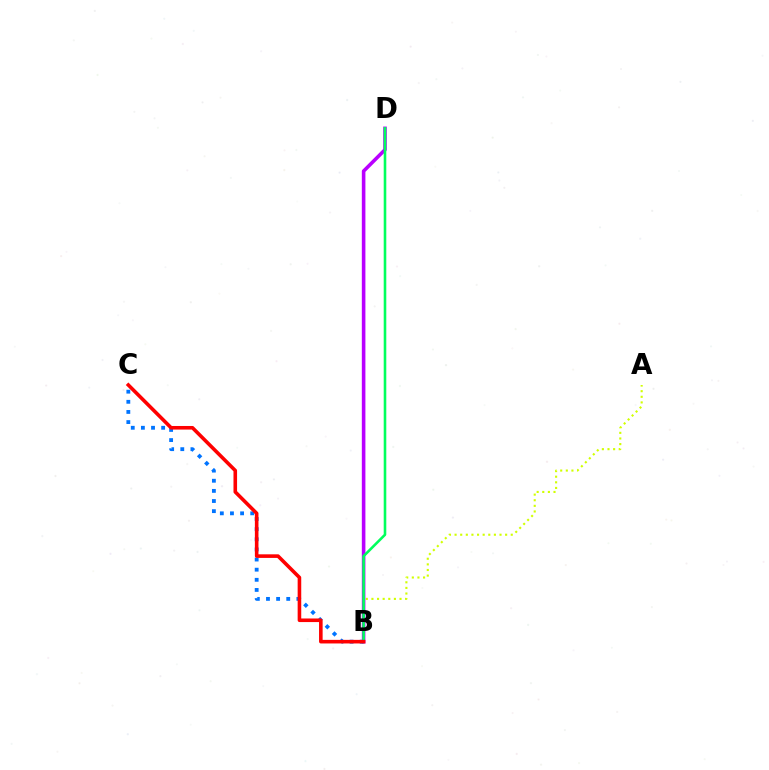{('A', 'B'): [{'color': '#d1ff00', 'line_style': 'dotted', 'thickness': 1.53}], ('B', 'D'): [{'color': '#b900ff', 'line_style': 'solid', 'thickness': 2.58}, {'color': '#00ff5c', 'line_style': 'solid', 'thickness': 1.87}], ('B', 'C'): [{'color': '#0074ff', 'line_style': 'dotted', 'thickness': 2.75}, {'color': '#ff0000', 'line_style': 'solid', 'thickness': 2.59}]}